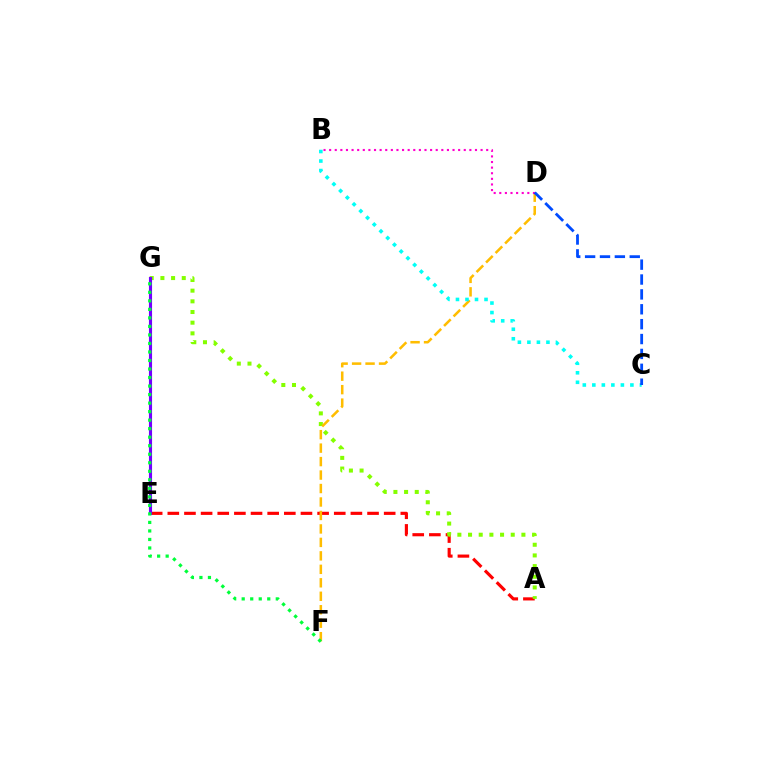{('A', 'E'): [{'color': '#ff0000', 'line_style': 'dashed', 'thickness': 2.26}], ('A', 'G'): [{'color': '#84ff00', 'line_style': 'dotted', 'thickness': 2.9}], ('E', 'G'): [{'color': '#7200ff', 'line_style': 'solid', 'thickness': 2.25}], ('D', 'F'): [{'color': '#ffbd00', 'line_style': 'dashed', 'thickness': 1.83}], ('B', 'C'): [{'color': '#00fff6', 'line_style': 'dotted', 'thickness': 2.59}], ('B', 'D'): [{'color': '#ff00cf', 'line_style': 'dotted', 'thickness': 1.52}], ('F', 'G'): [{'color': '#00ff39', 'line_style': 'dotted', 'thickness': 2.32}], ('C', 'D'): [{'color': '#004bff', 'line_style': 'dashed', 'thickness': 2.02}]}